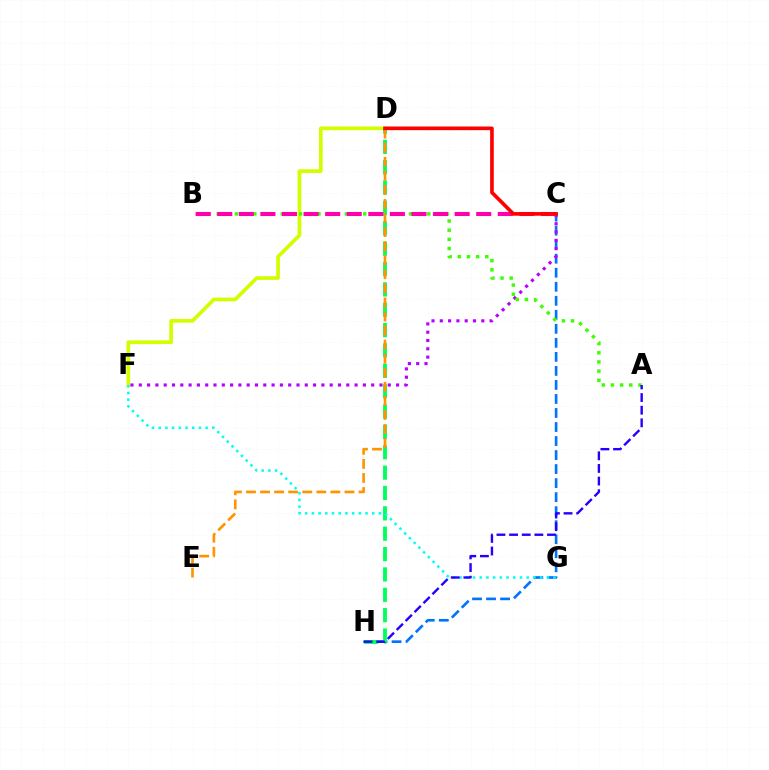{('D', 'F'): [{'color': '#d1ff00', 'line_style': 'solid', 'thickness': 2.67}], ('C', 'H'): [{'color': '#0074ff', 'line_style': 'dashed', 'thickness': 1.91}], ('D', 'H'): [{'color': '#00ff5c', 'line_style': 'dashed', 'thickness': 2.77}], ('F', 'G'): [{'color': '#00fff6', 'line_style': 'dotted', 'thickness': 1.82}], ('D', 'E'): [{'color': '#ff9400', 'line_style': 'dashed', 'thickness': 1.91}], ('C', 'F'): [{'color': '#b900ff', 'line_style': 'dotted', 'thickness': 2.25}], ('A', 'B'): [{'color': '#3dff00', 'line_style': 'dotted', 'thickness': 2.49}], ('B', 'C'): [{'color': '#ff00ac', 'line_style': 'dashed', 'thickness': 2.93}], ('C', 'D'): [{'color': '#ff0000', 'line_style': 'solid', 'thickness': 2.63}], ('A', 'H'): [{'color': '#2500ff', 'line_style': 'dashed', 'thickness': 1.72}]}